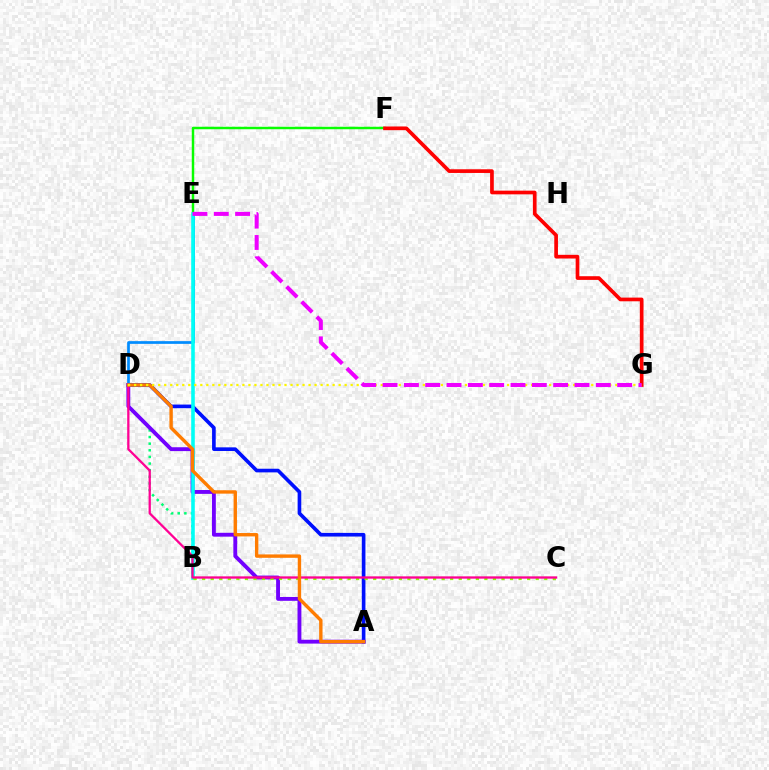{('D', 'E'): [{'color': '#008cff', 'line_style': 'solid', 'thickness': 1.95}], ('A', 'D'): [{'color': '#0010ff', 'line_style': 'solid', 'thickness': 2.62}, {'color': '#7200ff', 'line_style': 'solid', 'thickness': 2.78}, {'color': '#ff7c00', 'line_style': 'solid', 'thickness': 2.44}], ('E', 'F'): [{'color': '#08ff00', 'line_style': 'solid', 'thickness': 1.77}], ('F', 'G'): [{'color': '#ff0000', 'line_style': 'solid', 'thickness': 2.65}], ('B', 'D'): [{'color': '#00ff74', 'line_style': 'dotted', 'thickness': 1.8}], ('B', 'E'): [{'color': '#00fff6', 'line_style': 'solid', 'thickness': 2.58}], ('B', 'C'): [{'color': '#84ff00', 'line_style': 'dotted', 'thickness': 2.32}], ('C', 'D'): [{'color': '#ff0094', 'line_style': 'solid', 'thickness': 1.65}], ('D', 'G'): [{'color': '#fcf500', 'line_style': 'dotted', 'thickness': 1.63}], ('E', 'G'): [{'color': '#ee00ff', 'line_style': 'dashed', 'thickness': 2.9}]}